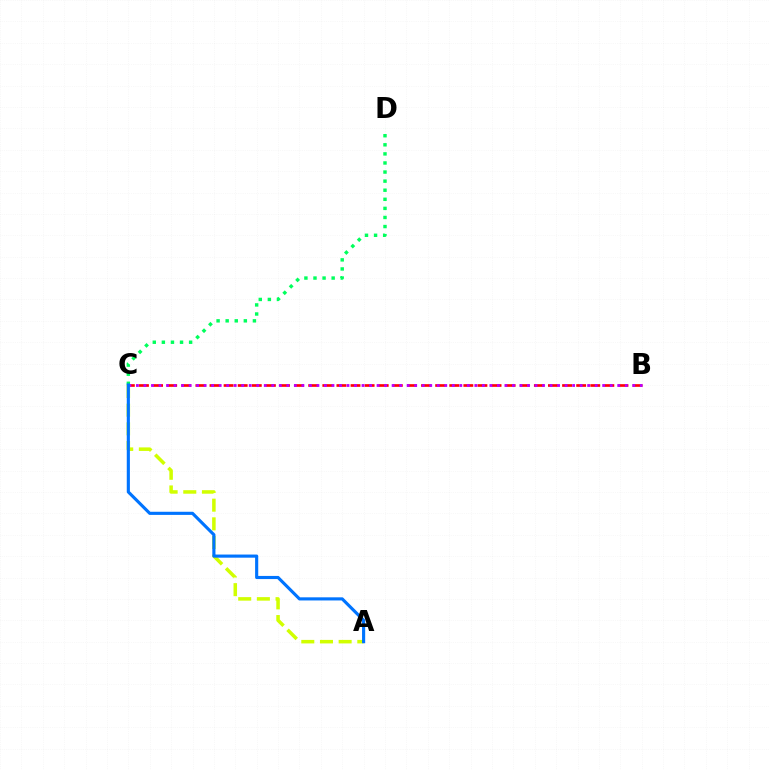{('B', 'C'): [{'color': '#ff0000', 'line_style': 'dashed', 'thickness': 1.92}, {'color': '#b900ff', 'line_style': 'dotted', 'thickness': 2.04}], ('C', 'D'): [{'color': '#00ff5c', 'line_style': 'dotted', 'thickness': 2.47}], ('A', 'C'): [{'color': '#d1ff00', 'line_style': 'dashed', 'thickness': 2.54}, {'color': '#0074ff', 'line_style': 'solid', 'thickness': 2.26}]}